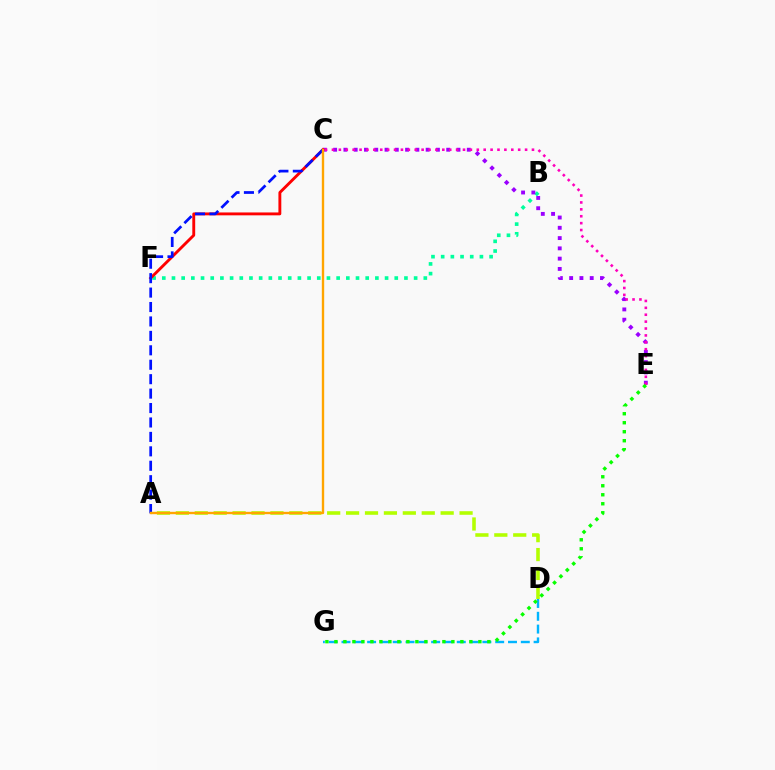{('B', 'F'): [{'color': '#00ff9d', 'line_style': 'dotted', 'thickness': 2.63}], ('C', 'E'): [{'color': '#9b00ff', 'line_style': 'dotted', 'thickness': 2.79}, {'color': '#ff00bd', 'line_style': 'dotted', 'thickness': 1.87}], ('C', 'F'): [{'color': '#ff0000', 'line_style': 'solid', 'thickness': 2.07}], ('D', 'G'): [{'color': '#00b5ff', 'line_style': 'dashed', 'thickness': 1.74}], ('A', 'C'): [{'color': '#0010ff', 'line_style': 'dashed', 'thickness': 1.96}, {'color': '#ffa500', 'line_style': 'solid', 'thickness': 1.71}], ('A', 'D'): [{'color': '#b3ff00', 'line_style': 'dashed', 'thickness': 2.57}], ('E', 'G'): [{'color': '#08ff00', 'line_style': 'dotted', 'thickness': 2.44}]}